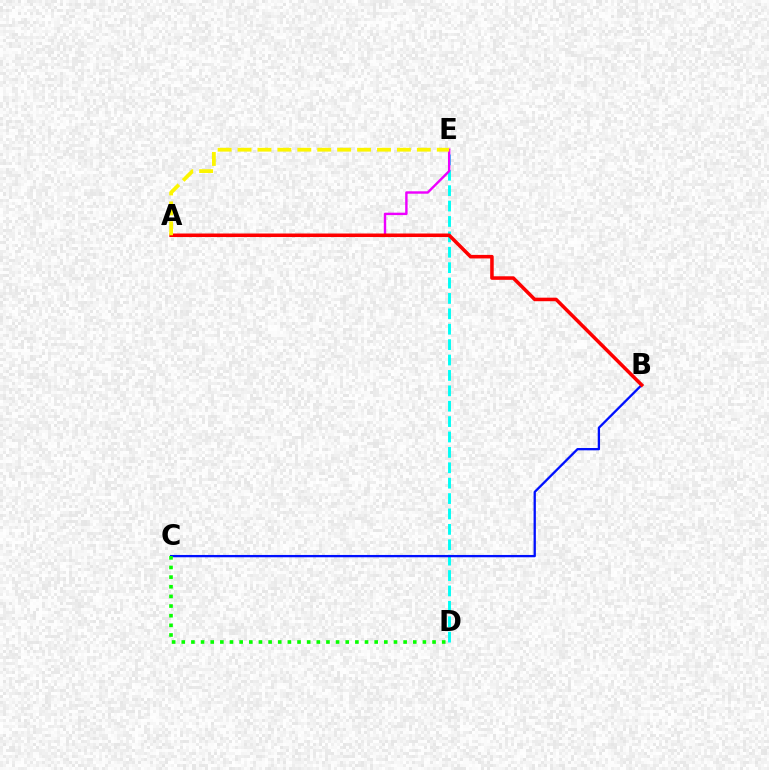{('D', 'E'): [{'color': '#00fff6', 'line_style': 'dashed', 'thickness': 2.09}], ('A', 'E'): [{'color': '#ee00ff', 'line_style': 'solid', 'thickness': 1.74}, {'color': '#fcf500', 'line_style': 'dashed', 'thickness': 2.71}], ('B', 'C'): [{'color': '#0010ff', 'line_style': 'solid', 'thickness': 1.66}], ('C', 'D'): [{'color': '#08ff00', 'line_style': 'dotted', 'thickness': 2.62}], ('A', 'B'): [{'color': '#ff0000', 'line_style': 'solid', 'thickness': 2.55}]}